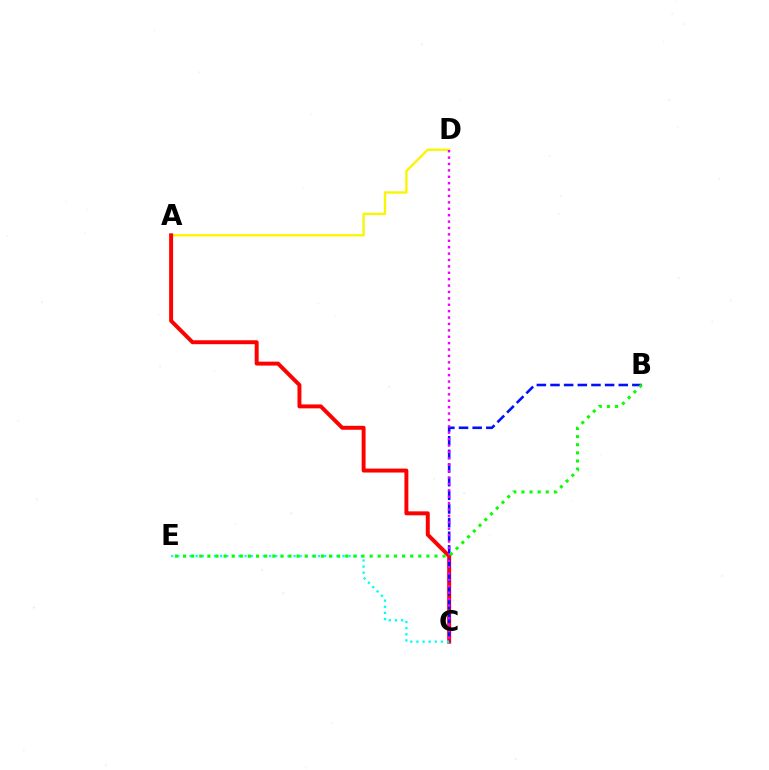{('A', 'D'): [{'color': '#fcf500', 'line_style': 'solid', 'thickness': 1.69}], ('A', 'C'): [{'color': '#ff0000', 'line_style': 'solid', 'thickness': 2.84}], ('B', 'C'): [{'color': '#0010ff', 'line_style': 'dashed', 'thickness': 1.85}], ('C', 'E'): [{'color': '#00fff6', 'line_style': 'dotted', 'thickness': 1.66}], ('C', 'D'): [{'color': '#ee00ff', 'line_style': 'dotted', 'thickness': 1.74}], ('B', 'E'): [{'color': '#08ff00', 'line_style': 'dotted', 'thickness': 2.2}]}